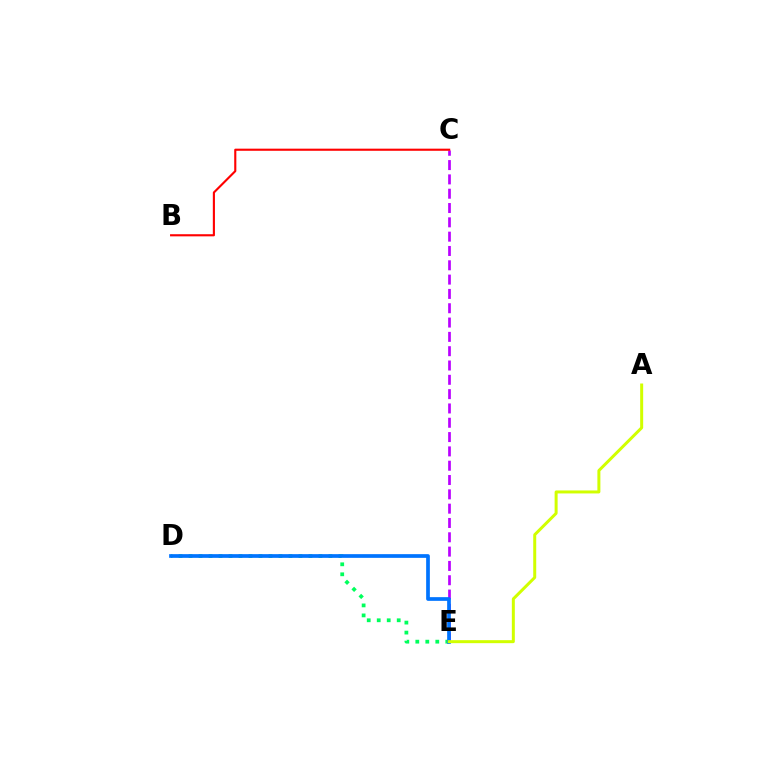{('D', 'E'): [{'color': '#00ff5c', 'line_style': 'dotted', 'thickness': 2.72}, {'color': '#0074ff', 'line_style': 'solid', 'thickness': 2.67}], ('C', 'E'): [{'color': '#b900ff', 'line_style': 'dashed', 'thickness': 1.94}], ('A', 'E'): [{'color': '#d1ff00', 'line_style': 'solid', 'thickness': 2.16}], ('B', 'C'): [{'color': '#ff0000', 'line_style': 'solid', 'thickness': 1.53}]}